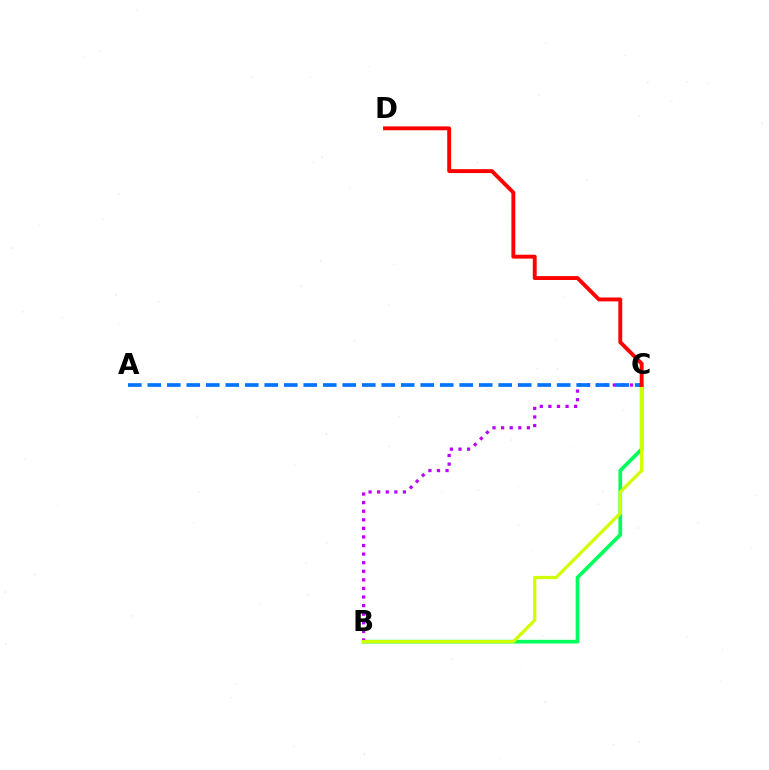{('B', 'C'): [{'color': '#00ff5c', 'line_style': 'solid', 'thickness': 2.65}, {'color': '#b900ff', 'line_style': 'dotted', 'thickness': 2.33}, {'color': '#d1ff00', 'line_style': 'solid', 'thickness': 2.34}], ('A', 'C'): [{'color': '#0074ff', 'line_style': 'dashed', 'thickness': 2.65}], ('C', 'D'): [{'color': '#ff0000', 'line_style': 'solid', 'thickness': 2.8}]}